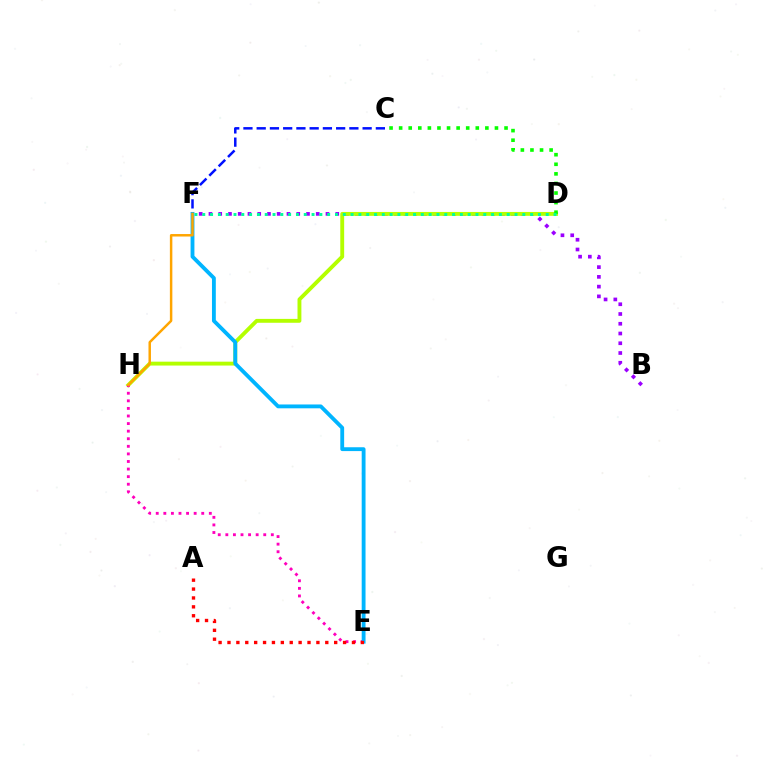{('B', 'F'): [{'color': '#9b00ff', 'line_style': 'dotted', 'thickness': 2.65}], ('C', 'F'): [{'color': '#0010ff', 'line_style': 'dashed', 'thickness': 1.8}], ('D', 'H'): [{'color': '#b3ff00', 'line_style': 'solid', 'thickness': 2.79}], ('C', 'D'): [{'color': '#08ff00', 'line_style': 'dotted', 'thickness': 2.6}], ('D', 'F'): [{'color': '#00ff9d', 'line_style': 'dotted', 'thickness': 2.12}], ('E', 'H'): [{'color': '#ff00bd', 'line_style': 'dotted', 'thickness': 2.06}], ('E', 'F'): [{'color': '#00b5ff', 'line_style': 'solid', 'thickness': 2.76}], ('A', 'E'): [{'color': '#ff0000', 'line_style': 'dotted', 'thickness': 2.42}], ('F', 'H'): [{'color': '#ffa500', 'line_style': 'solid', 'thickness': 1.78}]}